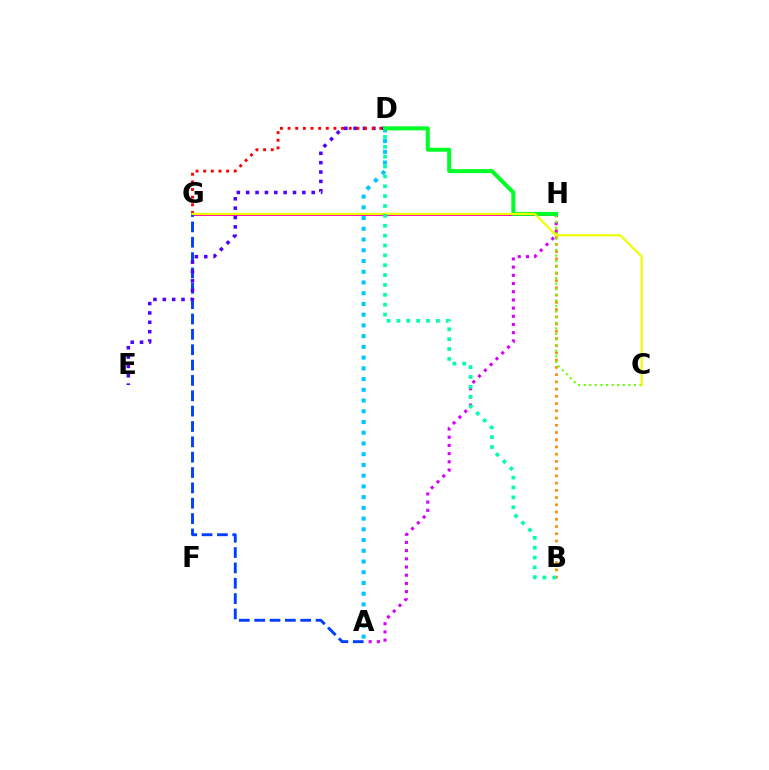{('B', 'H'): [{'color': '#ff8800', 'line_style': 'dotted', 'thickness': 1.96}], ('G', 'H'): [{'color': '#ff00a0', 'line_style': 'solid', 'thickness': 2.04}], ('A', 'H'): [{'color': '#d600ff', 'line_style': 'dotted', 'thickness': 2.23}], ('C', 'H'): [{'color': '#66ff00', 'line_style': 'dotted', 'thickness': 1.52}], ('A', 'G'): [{'color': '#003fff', 'line_style': 'dashed', 'thickness': 2.09}], ('D', 'E'): [{'color': '#4f00ff', 'line_style': 'dotted', 'thickness': 2.54}], ('A', 'D'): [{'color': '#00c7ff', 'line_style': 'dotted', 'thickness': 2.92}], ('D', 'H'): [{'color': '#00ff27', 'line_style': 'solid', 'thickness': 2.88}], ('D', 'G'): [{'color': '#ff0000', 'line_style': 'dotted', 'thickness': 2.08}], ('C', 'G'): [{'color': '#eeff00', 'line_style': 'solid', 'thickness': 1.58}], ('B', 'D'): [{'color': '#00ffaf', 'line_style': 'dotted', 'thickness': 2.68}]}